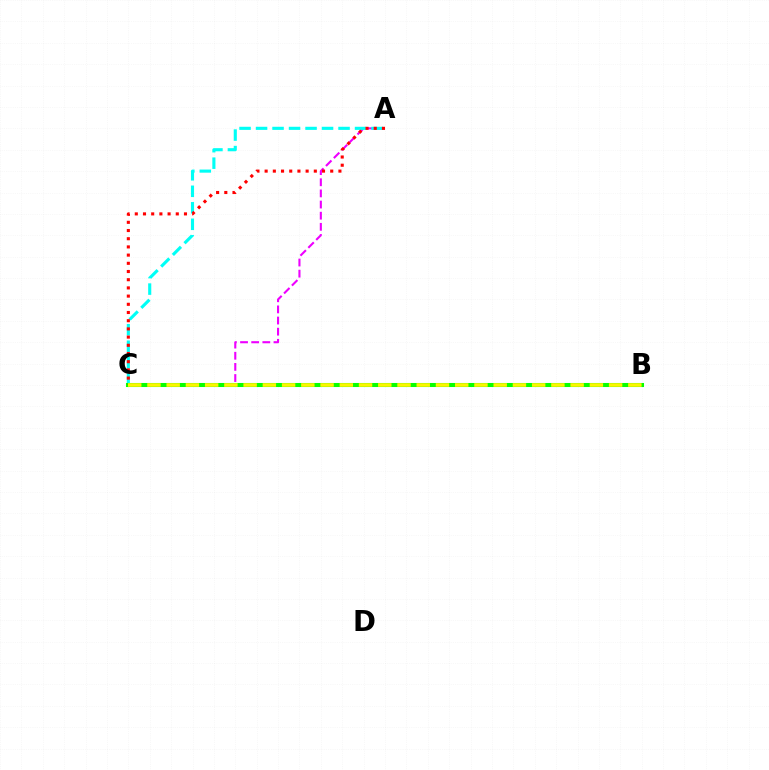{('B', 'C'): [{'color': '#0010ff', 'line_style': 'dotted', 'thickness': 1.84}, {'color': '#08ff00', 'line_style': 'solid', 'thickness': 2.92}, {'color': '#fcf500', 'line_style': 'dashed', 'thickness': 2.61}], ('A', 'C'): [{'color': '#ee00ff', 'line_style': 'dashed', 'thickness': 1.51}, {'color': '#00fff6', 'line_style': 'dashed', 'thickness': 2.24}, {'color': '#ff0000', 'line_style': 'dotted', 'thickness': 2.23}]}